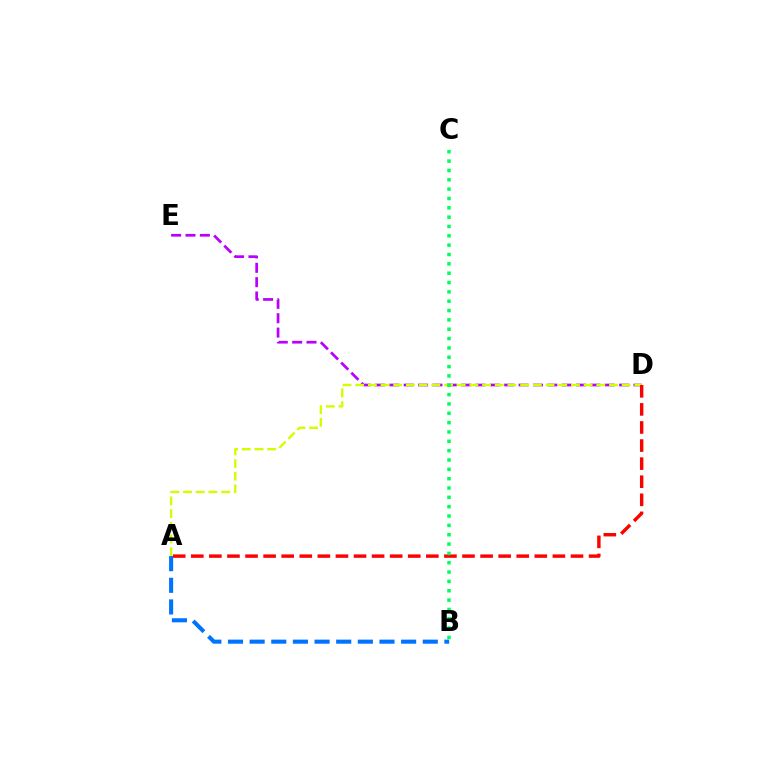{('D', 'E'): [{'color': '#b900ff', 'line_style': 'dashed', 'thickness': 1.95}], ('A', 'D'): [{'color': '#d1ff00', 'line_style': 'dashed', 'thickness': 1.72}, {'color': '#ff0000', 'line_style': 'dashed', 'thickness': 2.46}], ('B', 'C'): [{'color': '#00ff5c', 'line_style': 'dotted', 'thickness': 2.54}], ('A', 'B'): [{'color': '#0074ff', 'line_style': 'dashed', 'thickness': 2.94}]}